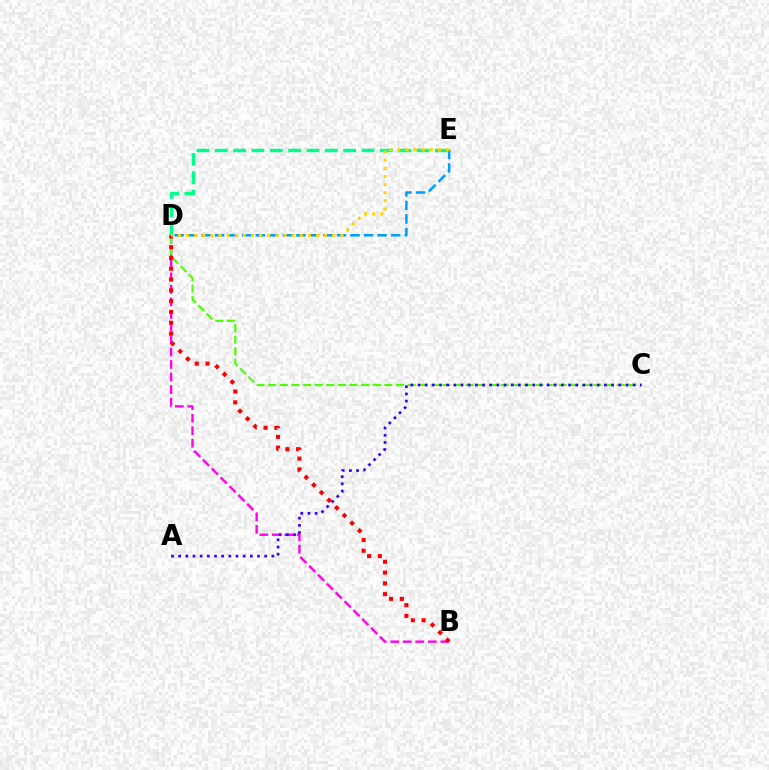{('B', 'D'): [{'color': '#ff00ed', 'line_style': 'dashed', 'thickness': 1.7}, {'color': '#ff0000', 'line_style': 'dotted', 'thickness': 2.93}], ('C', 'D'): [{'color': '#4fff00', 'line_style': 'dashed', 'thickness': 1.58}], ('D', 'E'): [{'color': '#00ff86', 'line_style': 'dashed', 'thickness': 2.49}, {'color': '#009eff', 'line_style': 'dashed', 'thickness': 1.84}, {'color': '#ffd500', 'line_style': 'dotted', 'thickness': 2.21}], ('A', 'C'): [{'color': '#3700ff', 'line_style': 'dotted', 'thickness': 1.95}]}